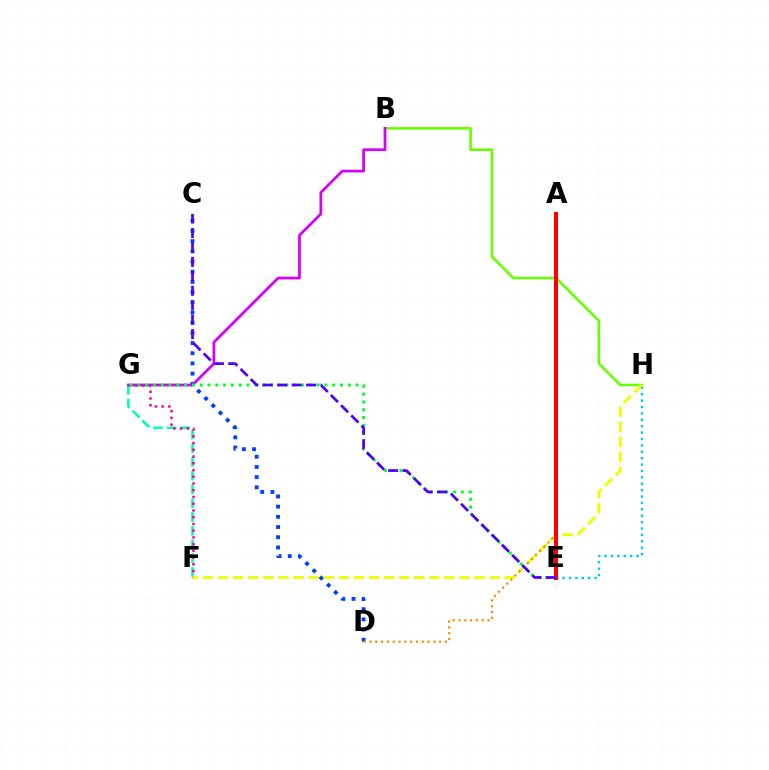{('F', 'G'): [{'color': '#00ffaf', 'line_style': 'dashed', 'thickness': 1.87}, {'color': '#ff00a0', 'line_style': 'dotted', 'thickness': 1.83}], ('C', 'D'): [{'color': '#003fff', 'line_style': 'dotted', 'thickness': 2.77}], ('E', 'H'): [{'color': '#00c7ff', 'line_style': 'dotted', 'thickness': 1.74}], ('B', 'H'): [{'color': '#66ff00', 'line_style': 'solid', 'thickness': 1.86}], ('F', 'H'): [{'color': '#eeff00', 'line_style': 'dashed', 'thickness': 2.05}], ('B', 'G'): [{'color': '#d600ff', 'line_style': 'solid', 'thickness': 1.97}], ('E', 'G'): [{'color': '#00ff27', 'line_style': 'dotted', 'thickness': 2.12}], ('A', 'D'): [{'color': '#ff8800', 'line_style': 'dotted', 'thickness': 1.58}], ('A', 'E'): [{'color': '#ff0000', 'line_style': 'solid', 'thickness': 2.91}], ('C', 'E'): [{'color': '#4f00ff', 'line_style': 'dashed', 'thickness': 1.96}]}